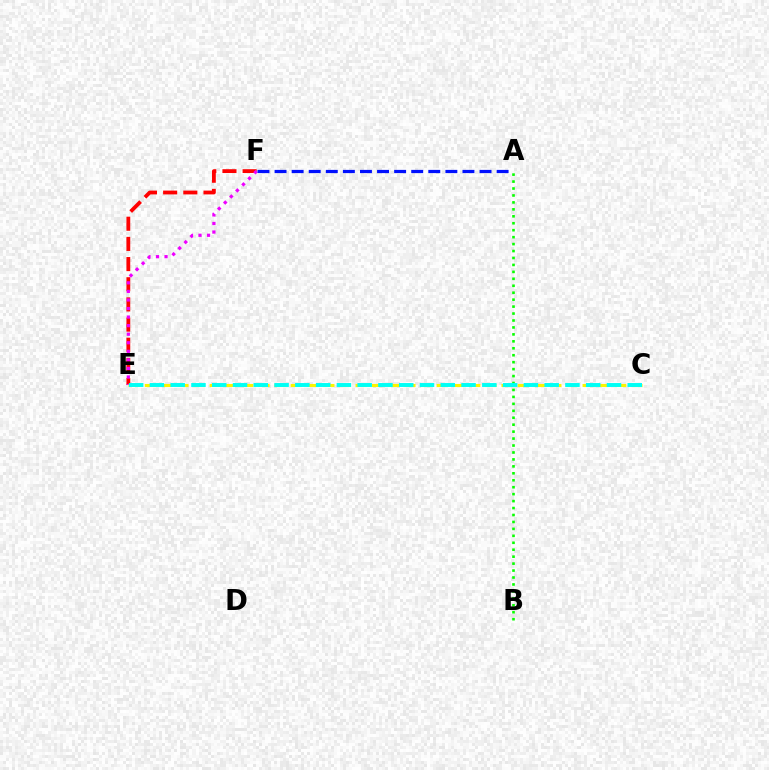{('A', 'B'): [{'color': '#08ff00', 'line_style': 'dotted', 'thickness': 1.89}], ('E', 'F'): [{'color': '#ff0000', 'line_style': 'dashed', 'thickness': 2.74}, {'color': '#ee00ff', 'line_style': 'dotted', 'thickness': 2.33}], ('A', 'F'): [{'color': '#0010ff', 'line_style': 'dashed', 'thickness': 2.32}], ('C', 'E'): [{'color': '#fcf500', 'line_style': 'dashed', 'thickness': 2.2}, {'color': '#00fff6', 'line_style': 'dashed', 'thickness': 2.82}]}